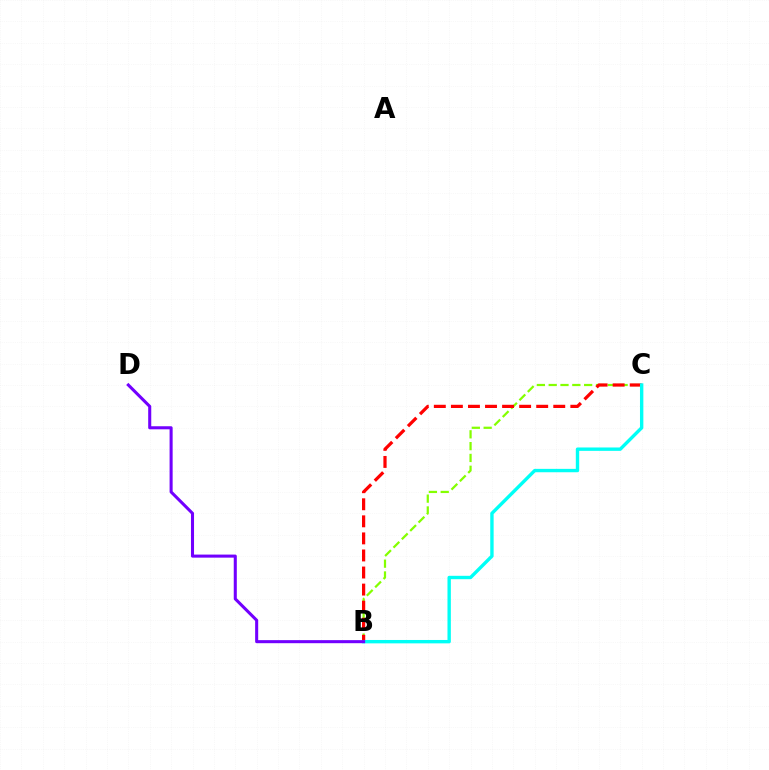{('B', 'C'): [{'color': '#84ff00', 'line_style': 'dashed', 'thickness': 1.61}, {'color': '#ff0000', 'line_style': 'dashed', 'thickness': 2.32}, {'color': '#00fff6', 'line_style': 'solid', 'thickness': 2.43}], ('B', 'D'): [{'color': '#7200ff', 'line_style': 'solid', 'thickness': 2.2}]}